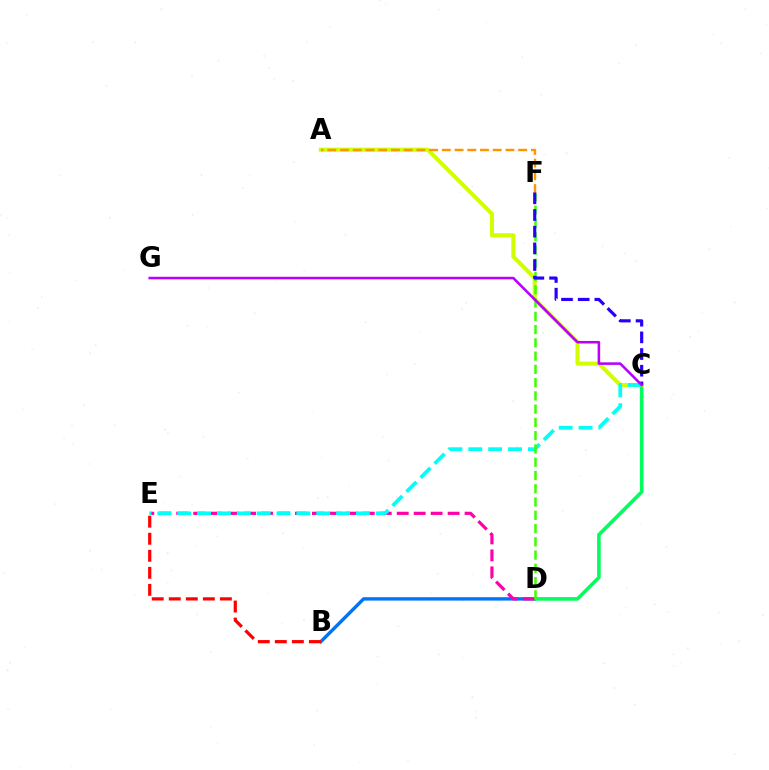{('B', 'D'): [{'color': '#0074ff', 'line_style': 'solid', 'thickness': 2.45}], ('C', 'D'): [{'color': '#00ff5c', 'line_style': 'solid', 'thickness': 2.58}], ('A', 'C'): [{'color': '#d1ff00', 'line_style': 'solid', 'thickness': 2.93}], ('D', 'E'): [{'color': '#ff00ac', 'line_style': 'dashed', 'thickness': 2.3}], ('C', 'E'): [{'color': '#00fff6', 'line_style': 'dashed', 'thickness': 2.7}], ('D', 'F'): [{'color': '#3dff00', 'line_style': 'dashed', 'thickness': 1.8}], ('B', 'E'): [{'color': '#ff0000', 'line_style': 'dashed', 'thickness': 2.31}], ('A', 'F'): [{'color': '#ff9400', 'line_style': 'dashed', 'thickness': 1.73}], ('C', 'F'): [{'color': '#2500ff', 'line_style': 'dashed', 'thickness': 2.27}], ('C', 'G'): [{'color': '#b900ff', 'line_style': 'solid', 'thickness': 1.84}]}